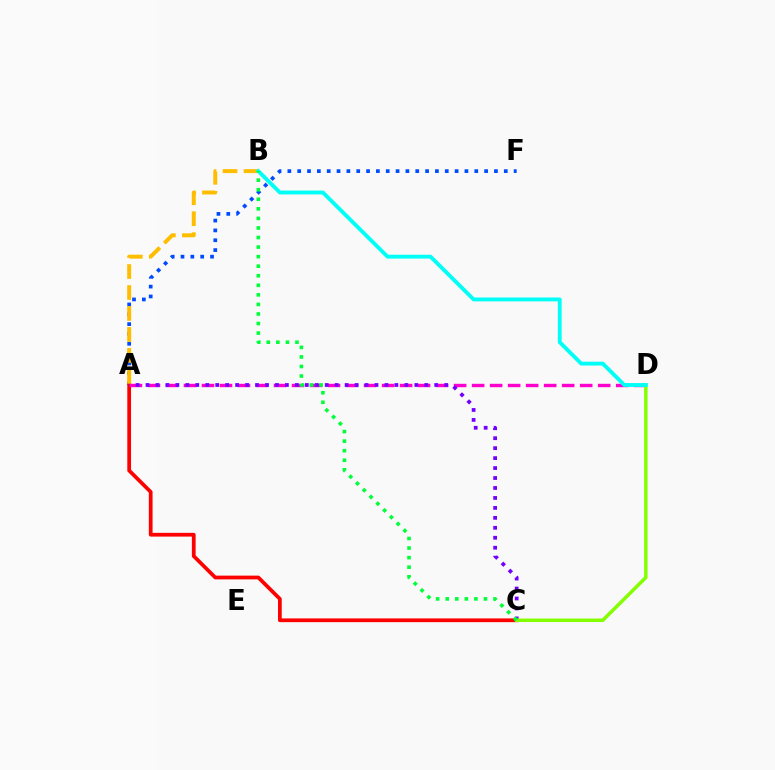{('A', 'F'): [{'color': '#004bff', 'line_style': 'dotted', 'thickness': 2.67}], ('A', 'C'): [{'color': '#ff0000', 'line_style': 'solid', 'thickness': 2.69}, {'color': '#7200ff', 'line_style': 'dotted', 'thickness': 2.7}], ('A', 'D'): [{'color': '#ff00cf', 'line_style': 'dashed', 'thickness': 2.45}], ('C', 'D'): [{'color': '#84ff00', 'line_style': 'solid', 'thickness': 2.51}], ('A', 'B'): [{'color': '#ffbd00', 'line_style': 'dashed', 'thickness': 2.85}], ('B', 'D'): [{'color': '#00fff6', 'line_style': 'solid', 'thickness': 2.78}], ('B', 'C'): [{'color': '#00ff39', 'line_style': 'dotted', 'thickness': 2.6}]}